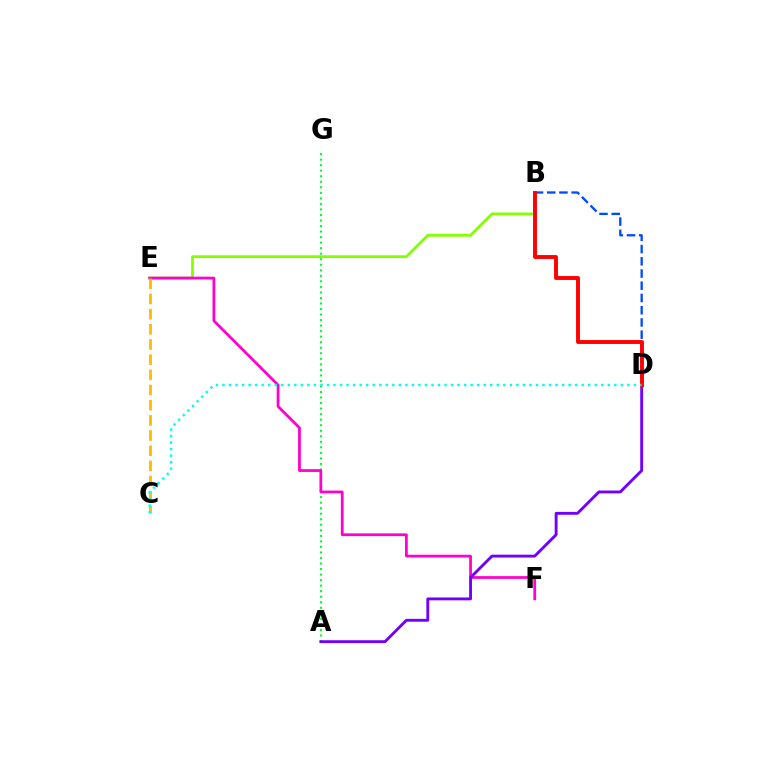{('B', 'D'): [{'color': '#004bff', 'line_style': 'dashed', 'thickness': 1.66}, {'color': '#ff0000', 'line_style': 'solid', 'thickness': 2.81}], ('A', 'G'): [{'color': '#00ff39', 'line_style': 'dotted', 'thickness': 1.5}], ('B', 'E'): [{'color': '#84ff00', 'line_style': 'solid', 'thickness': 1.99}], ('E', 'F'): [{'color': '#ff00cf', 'line_style': 'solid', 'thickness': 1.98}], ('A', 'D'): [{'color': '#7200ff', 'line_style': 'solid', 'thickness': 2.06}], ('C', 'E'): [{'color': '#ffbd00', 'line_style': 'dashed', 'thickness': 2.06}], ('C', 'D'): [{'color': '#00fff6', 'line_style': 'dotted', 'thickness': 1.77}]}